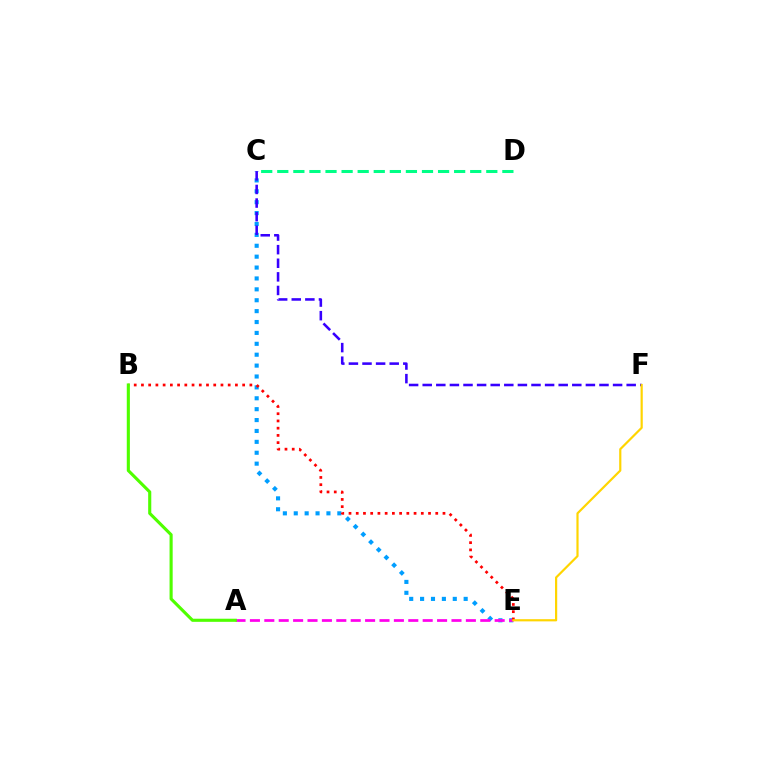{('C', 'E'): [{'color': '#009eff', 'line_style': 'dotted', 'thickness': 2.96}], ('A', 'E'): [{'color': '#ff00ed', 'line_style': 'dashed', 'thickness': 1.96}], ('C', 'F'): [{'color': '#3700ff', 'line_style': 'dashed', 'thickness': 1.85}], ('B', 'E'): [{'color': '#ff0000', 'line_style': 'dotted', 'thickness': 1.96}], ('A', 'B'): [{'color': '#4fff00', 'line_style': 'solid', 'thickness': 2.24}], ('C', 'D'): [{'color': '#00ff86', 'line_style': 'dashed', 'thickness': 2.18}], ('E', 'F'): [{'color': '#ffd500', 'line_style': 'solid', 'thickness': 1.58}]}